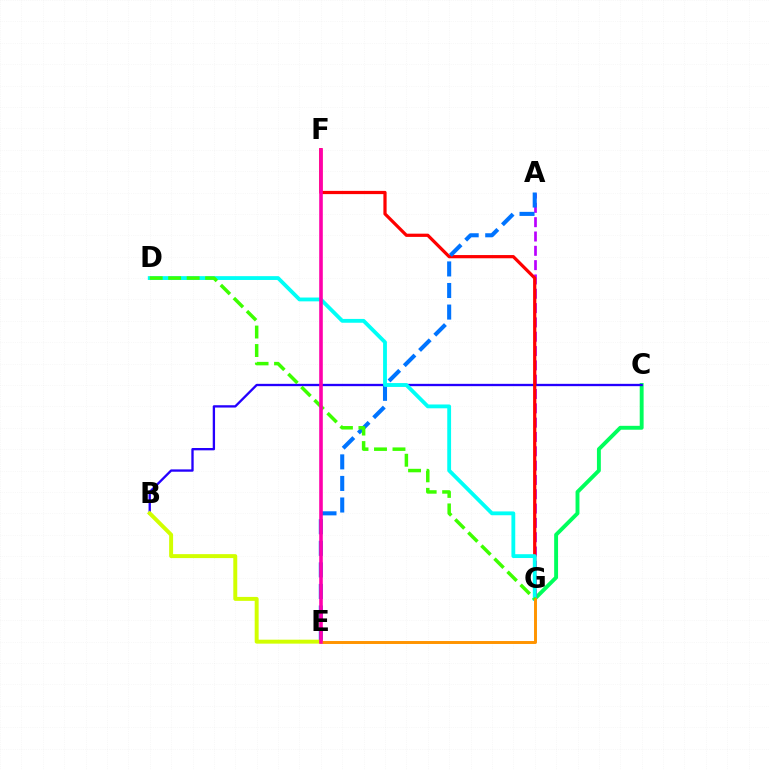{('C', 'G'): [{'color': '#00ff5c', 'line_style': 'solid', 'thickness': 2.81}], ('A', 'G'): [{'color': '#b900ff', 'line_style': 'dashed', 'thickness': 1.95}], ('B', 'C'): [{'color': '#2500ff', 'line_style': 'solid', 'thickness': 1.68}], ('F', 'G'): [{'color': '#ff0000', 'line_style': 'solid', 'thickness': 2.32}], ('A', 'E'): [{'color': '#0074ff', 'line_style': 'dashed', 'thickness': 2.93}], ('D', 'G'): [{'color': '#00fff6', 'line_style': 'solid', 'thickness': 2.75}, {'color': '#3dff00', 'line_style': 'dashed', 'thickness': 2.51}], ('E', 'G'): [{'color': '#ff9400', 'line_style': 'solid', 'thickness': 2.13}], ('B', 'E'): [{'color': '#d1ff00', 'line_style': 'solid', 'thickness': 2.85}], ('E', 'F'): [{'color': '#ff00ac', 'line_style': 'solid', 'thickness': 2.59}]}